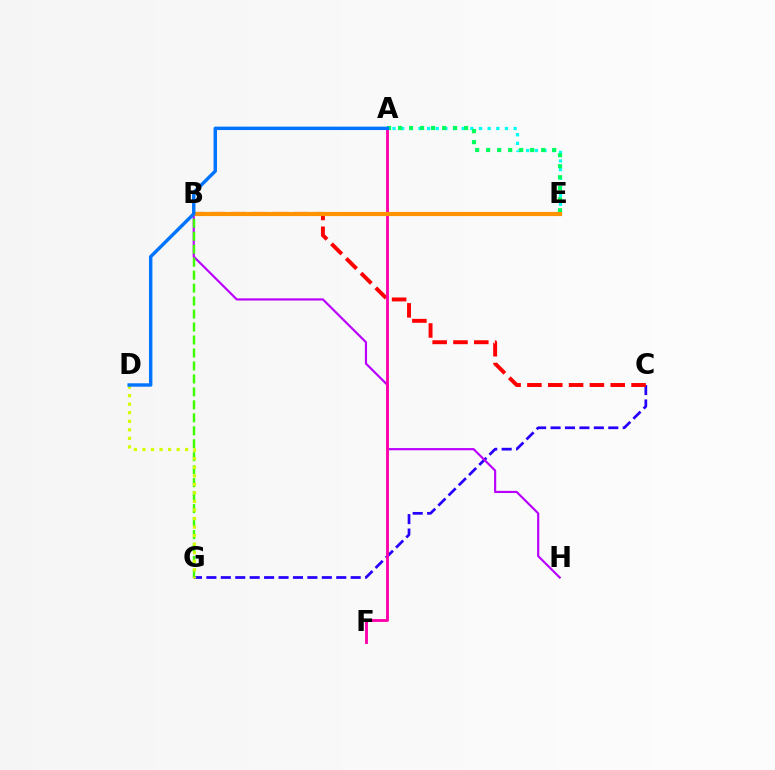{('C', 'G'): [{'color': '#2500ff', 'line_style': 'dashed', 'thickness': 1.96}], ('B', 'C'): [{'color': '#ff0000', 'line_style': 'dashed', 'thickness': 2.83}], ('B', 'H'): [{'color': '#b900ff', 'line_style': 'solid', 'thickness': 1.56}], ('B', 'G'): [{'color': '#3dff00', 'line_style': 'dashed', 'thickness': 1.76}], ('A', 'F'): [{'color': '#ff00ac', 'line_style': 'solid', 'thickness': 2.06}], ('A', 'E'): [{'color': '#00fff6', 'line_style': 'dotted', 'thickness': 2.35}, {'color': '#00ff5c', 'line_style': 'dotted', 'thickness': 2.99}], ('D', 'G'): [{'color': '#d1ff00', 'line_style': 'dotted', 'thickness': 2.32}], ('B', 'E'): [{'color': '#ff9400', 'line_style': 'solid', 'thickness': 2.98}], ('A', 'D'): [{'color': '#0074ff', 'line_style': 'solid', 'thickness': 2.46}]}